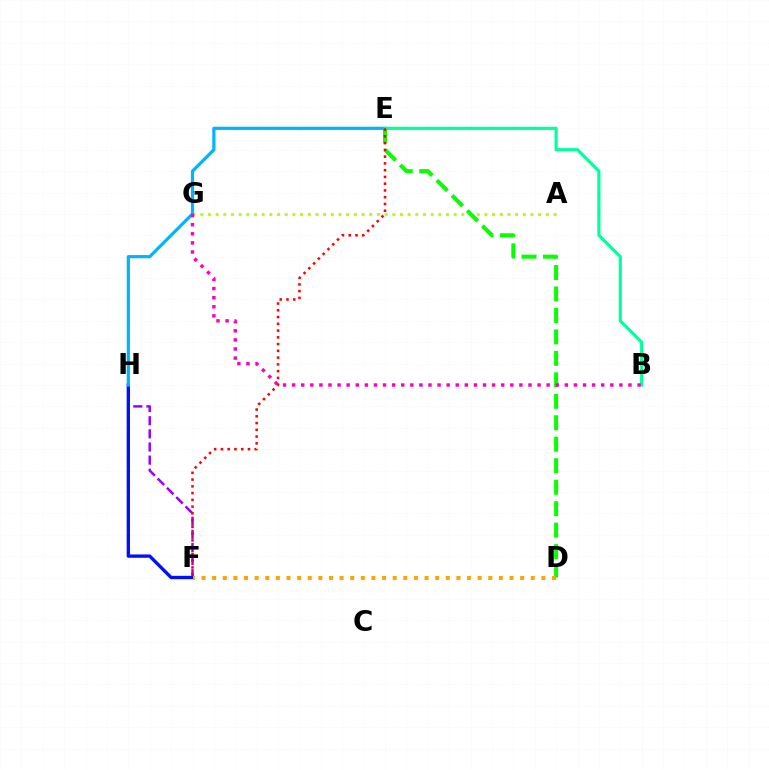{('A', 'G'): [{'color': '#b3ff00', 'line_style': 'dotted', 'thickness': 2.09}], ('D', 'E'): [{'color': '#08ff00', 'line_style': 'dashed', 'thickness': 2.92}], ('F', 'H'): [{'color': '#9b00ff', 'line_style': 'dashed', 'thickness': 1.78}, {'color': '#0010ff', 'line_style': 'solid', 'thickness': 2.41}], ('E', 'H'): [{'color': '#00b5ff', 'line_style': 'solid', 'thickness': 2.31}], ('B', 'E'): [{'color': '#00ff9d', 'line_style': 'solid', 'thickness': 2.27}], ('E', 'F'): [{'color': '#ff0000', 'line_style': 'dotted', 'thickness': 1.84}], ('D', 'F'): [{'color': '#ffa500', 'line_style': 'dotted', 'thickness': 2.89}], ('B', 'G'): [{'color': '#ff00bd', 'line_style': 'dotted', 'thickness': 2.47}]}